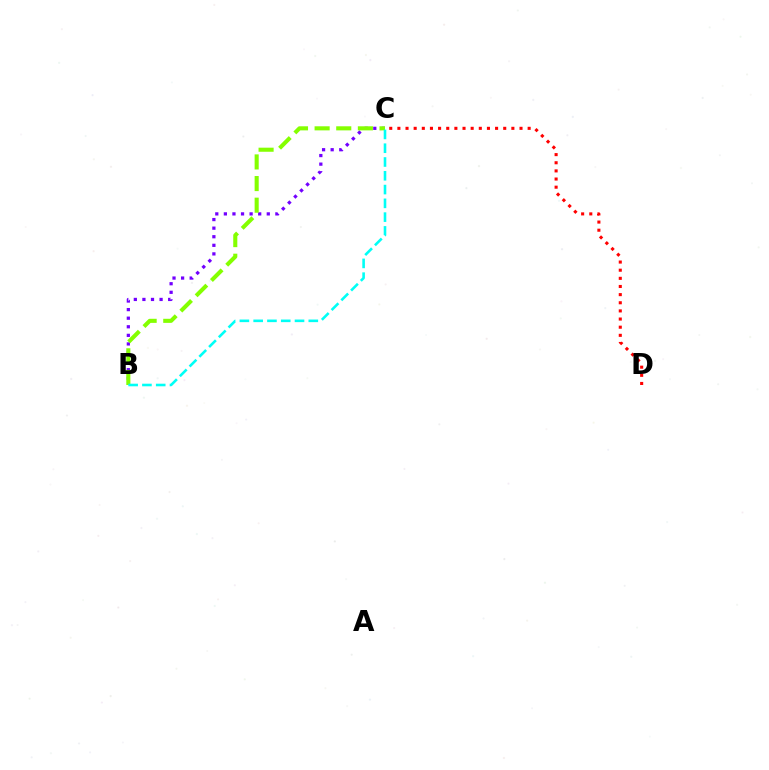{('B', 'C'): [{'color': '#7200ff', 'line_style': 'dotted', 'thickness': 2.33}, {'color': '#84ff00', 'line_style': 'dashed', 'thickness': 2.94}, {'color': '#00fff6', 'line_style': 'dashed', 'thickness': 1.87}], ('C', 'D'): [{'color': '#ff0000', 'line_style': 'dotted', 'thickness': 2.21}]}